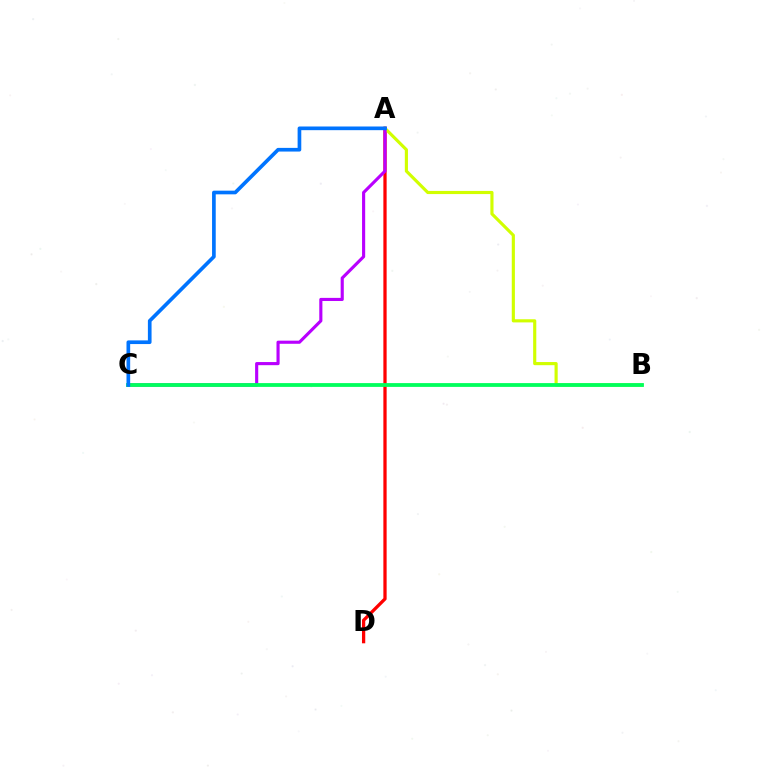{('A', 'D'): [{'color': '#ff0000', 'line_style': 'solid', 'thickness': 2.35}], ('A', 'B'): [{'color': '#d1ff00', 'line_style': 'solid', 'thickness': 2.27}], ('A', 'C'): [{'color': '#b900ff', 'line_style': 'solid', 'thickness': 2.25}, {'color': '#0074ff', 'line_style': 'solid', 'thickness': 2.64}], ('B', 'C'): [{'color': '#00ff5c', 'line_style': 'solid', 'thickness': 2.73}]}